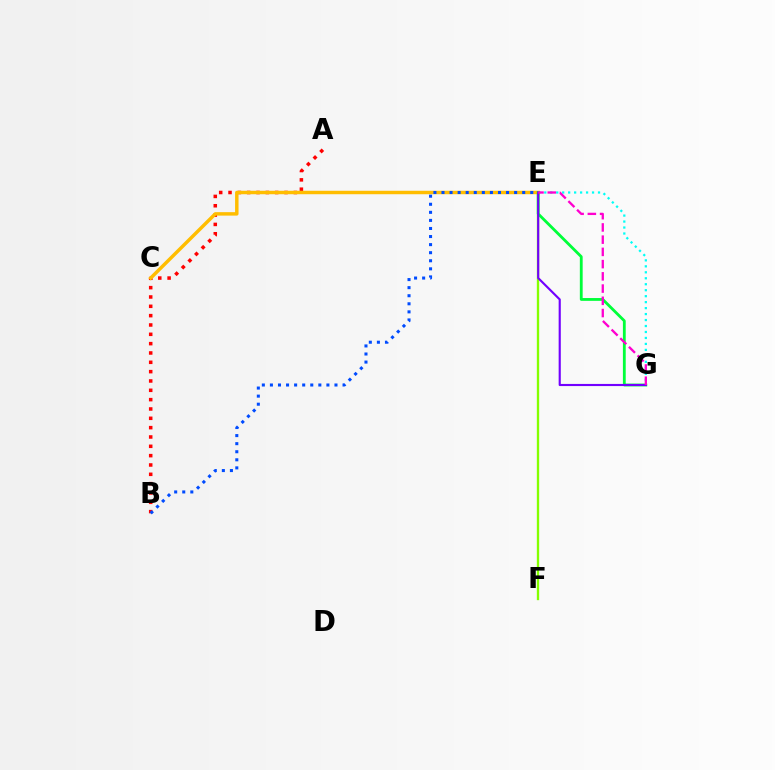{('E', 'G'): [{'color': '#00fff6', 'line_style': 'dotted', 'thickness': 1.62}, {'color': '#00ff39', 'line_style': 'solid', 'thickness': 2.02}, {'color': '#7200ff', 'line_style': 'solid', 'thickness': 1.54}, {'color': '#ff00cf', 'line_style': 'dashed', 'thickness': 1.66}], ('A', 'B'): [{'color': '#ff0000', 'line_style': 'dotted', 'thickness': 2.54}], ('E', 'F'): [{'color': '#84ff00', 'line_style': 'solid', 'thickness': 1.69}], ('C', 'E'): [{'color': '#ffbd00', 'line_style': 'solid', 'thickness': 2.49}], ('B', 'E'): [{'color': '#004bff', 'line_style': 'dotted', 'thickness': 2.19}]}